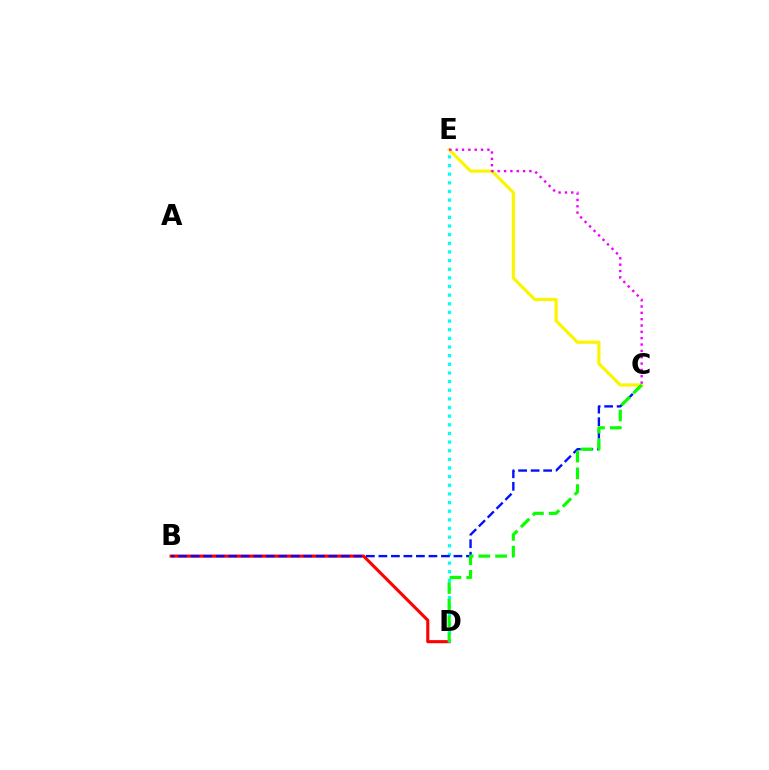{('B', 'D'): [{'color': '#ff0000', 'line_style': 'solid', 'thickness': 2.23}], ('D', 'E'): [{'color': '#00fff6', 'line_style': 'dotted', 'thickness': 2.35}], ('B', 'C'): [{'color': '#0010ff', 'line_style': 'dashed', 'thickness': 1.7}], ('C', 'E'): [{'color': '#fcf500', 'line_style': 'solid', 'thickness': 2.3}, {'color': '#ee00ff', 'line_style': 'dotted', 'thickness': 1.72}], ('C', 'D'): [{'color': '#08ff00', 'line_style': 'dashed', 'thickness': 2.28}]}